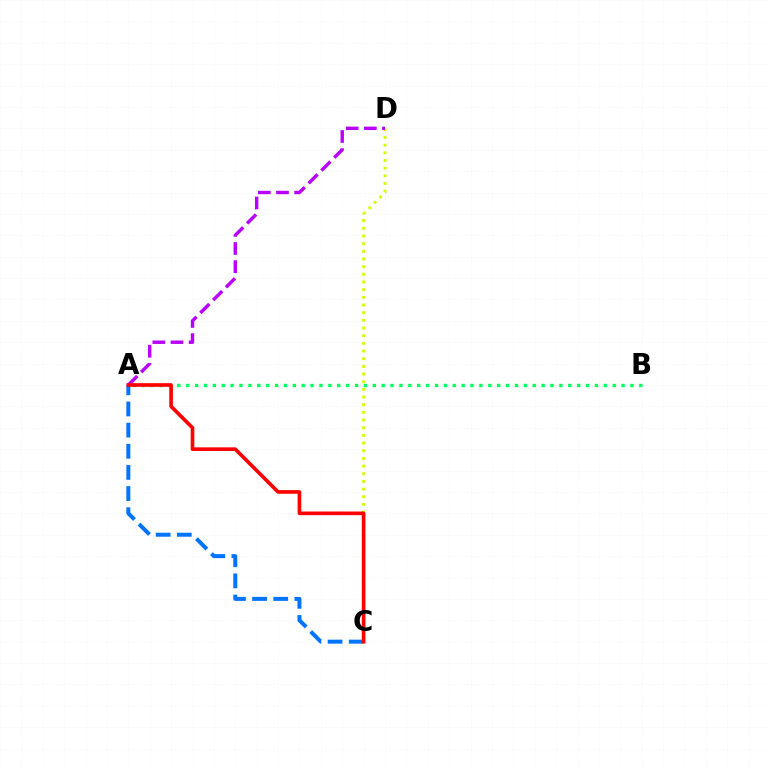{('A', 'B'): [{'color': '#00ff5c', 'line_style': 'dotted', 'thickness': 2.41}], ('C', 'D'): [{'color': '#d1ff00', 'line_style': 'dotted', 'thickness': 2.08}], ('A', 'D'): [{'color': '#b900ff', 'line_style': 'dashed', 'thickness': 2.46}], ('A', 'C'): [{'color': '#0074ff', 'line_style': 'dashed', 'thickness': 2.87}, {'color': '#ff0000', 'line_style': 'solid', 'thickness': 2.62}]}